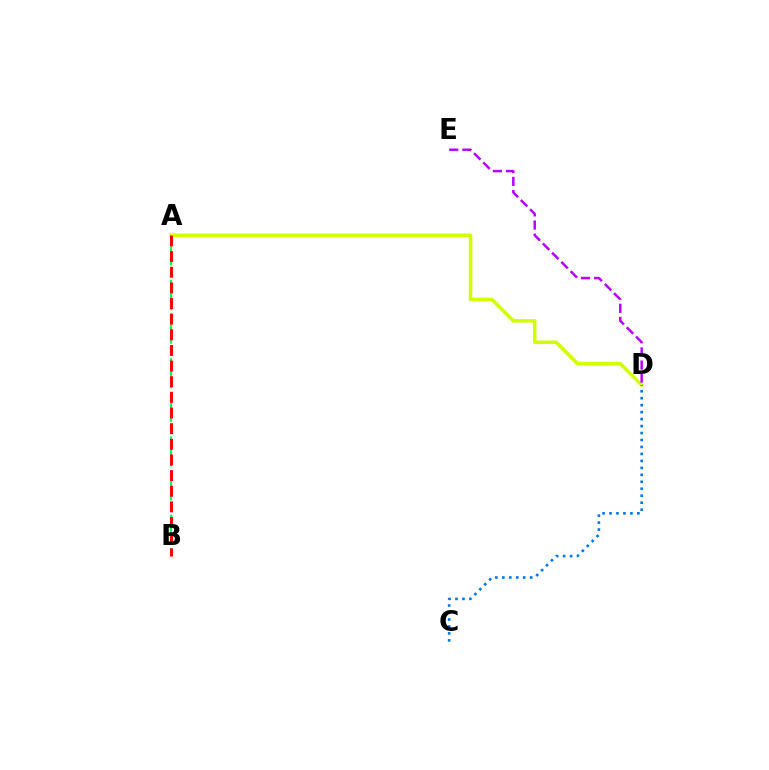{('A', 'B'): [{'color': '#00ff5c', 'line_style': 'dashed', 'thickness': 1.52}, {'color': '#ff0000', 'line_style': 'dashed', 'thickness': 2.13}], ('A', 'D'): [{'color': '#d1ff00', 'line_style': 'solid', 'thickness': 2.54}], ('D', 'E'): [{'color': '#b900ff', 'line_style': 'dashed', 'thickness': 1.78}], ('C', 'D'): [{'color': '#0074ff', 'line_style': 'dotted', 'thickness': 1.89}]}